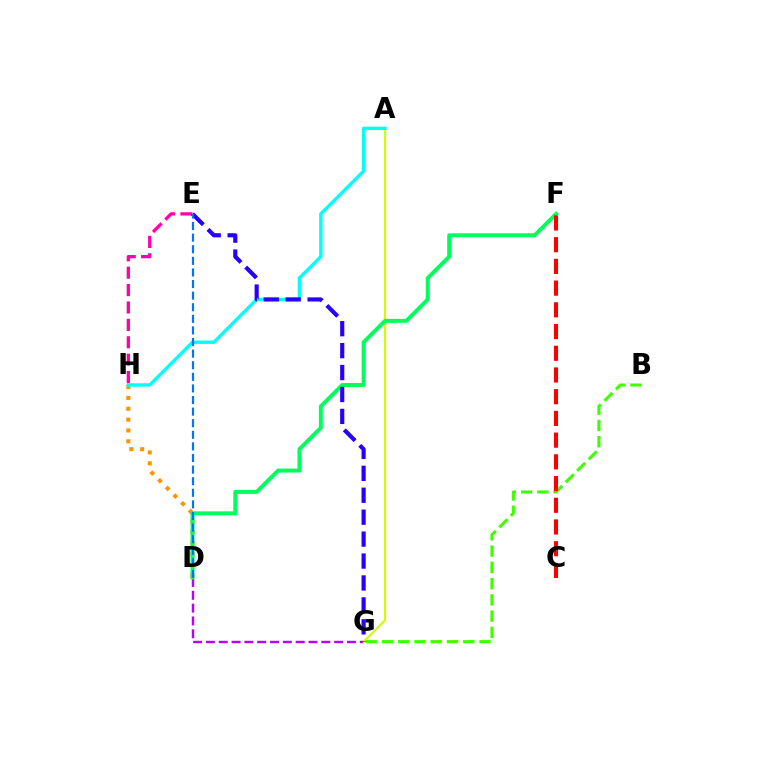{('D', 'G'): [{'color': '#b900ff', 'line_style': 'dashed', 'thickness': 1.74}], ('D', 'H'): [{'color': '#ff9400', 'line_style': 'dotted', 'thickness': 2.95}], ('A', 'G'): [{'color': '#d1ff00', 'line_style': 'solid', 'thickness': 1.58}], ('B', 'G'): [{'color': '#3dff00', 'line_style': 'dashed', 'thickness': 2.21}], ('A', 'H'): [{'color': '#00fff6', 'line_style': 'solid', 'thickness': 2.44}], ('D', 'F'): [{'color': '#00ff5c', 'line_style': 'solid', 'thickness': 2.86}], ('E', 'H'): [{'color': '#ff00ac', 'line_style': 'dashed', 'thickness': 2.36}], ('E', 'G'): [{'color': '#2500ff', 'line_style': 'dashed', 'thickness': 2.98}], ('D', 'E'): [{'color': '#0074ff', 'line_style': 'dashed', 'thickness': 1.58}], ('C', 'F'): [{'color': '#ff0000', 'line_style': 'dashed', 'thickness': 2.95}]}